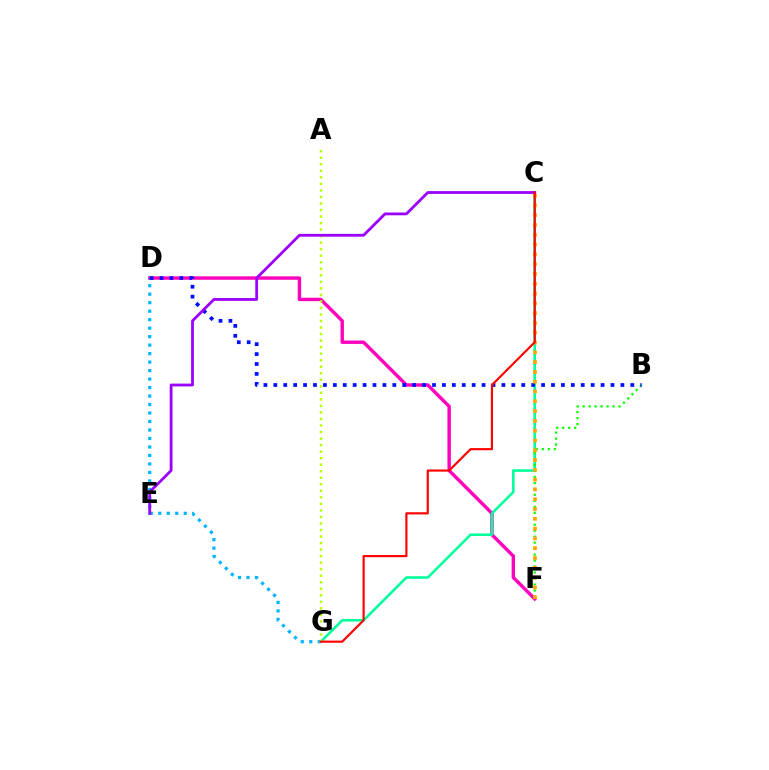{('D', 'F'): [{'color': '#ff00bd', 'line_style': 'solid', 'thickness': 2.46}], ('D', 'G'): [{'color': '#00b5ff', 'line_style': 'dotted', 'thickness': 2.31}], ('C', 'G'): [{'color': '#00ff9d', 'line_style': 'solid', 'thickness': 1.86}, {'color': '#ff0000', 'line_style': 'solid', 'thickness': 1.56}], ('B', 'F'): [{'color': '#08ff00', 'line_style': 'dotted', 'thickness': 1.62}], ('B', 'D'): [{'color': '#0010ff', 'line_style': 'dotted', 'thickness': 2.69}], ('A', 'G'): [{'color': '#b3ff00', 'line_style': 'dotted', 'thickness': 1.77}], ('C', 'F'): [{'color': '#ffa500', 'line_style': 'dotted', 'thickness': 2.66}], ('C', 'E'): [{'color': '#9b00ff', 'line_style': 'solid', 'thickness': 2.02}]}